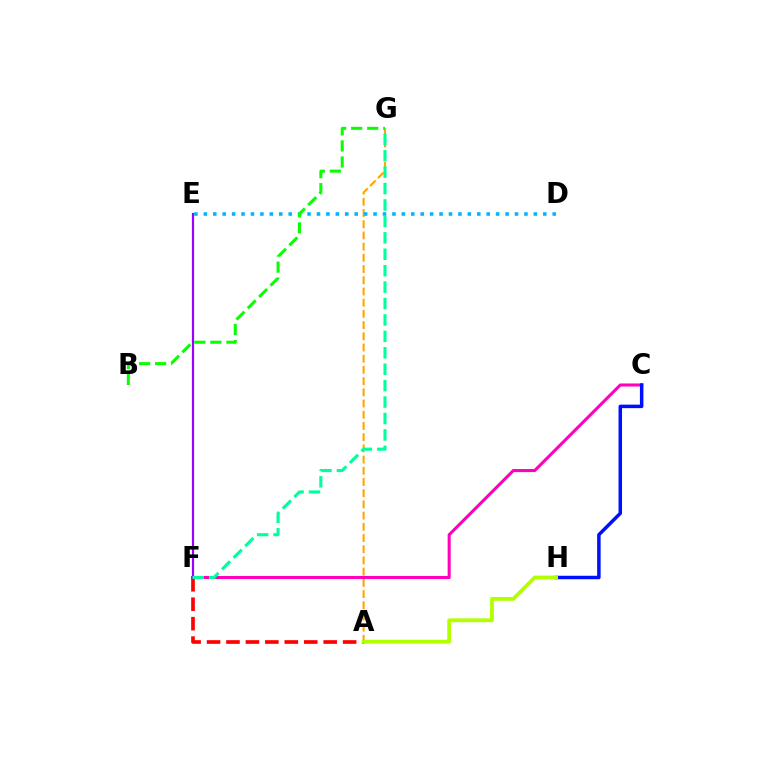{('C', 'F'): [{'color': '#ff00bd', 'line_style': 'solid', 'thickness': 2.2}], ('A', 'F'): [{'color': '#ff0000', 'line_style': 'dashed', 'thickness': 2.64}], ('E', 'F'): [{'color': '#9b00ff', 'line_style': 'solid', 'thickness': 1.58}], ('A', 'G'): [{'color': '#ffa500', 'line_style': 'dashed', 'thickness': 1.52}], ('C', 'H'): [{'color': '#0010ff', 'line_style': 'solid', 'thickness': 2.52}], ('D', 'E'): [{'color': '#00b5ff', 'line_style': 'dotted', 'thickness': 2.56}], ('B', 'G'): [{'color': '#08ff00', 'line_style': 'dashed', 'thickness': 2.18}], ('A', 'H'): [{'color': '#b3ff00', 'line_style': 'solid', 'thickness': 2.75}], ('F', 'G'): [{'color': '#00ff9d', 'line_style': 'dashed', 'thickness': 2.23}]}